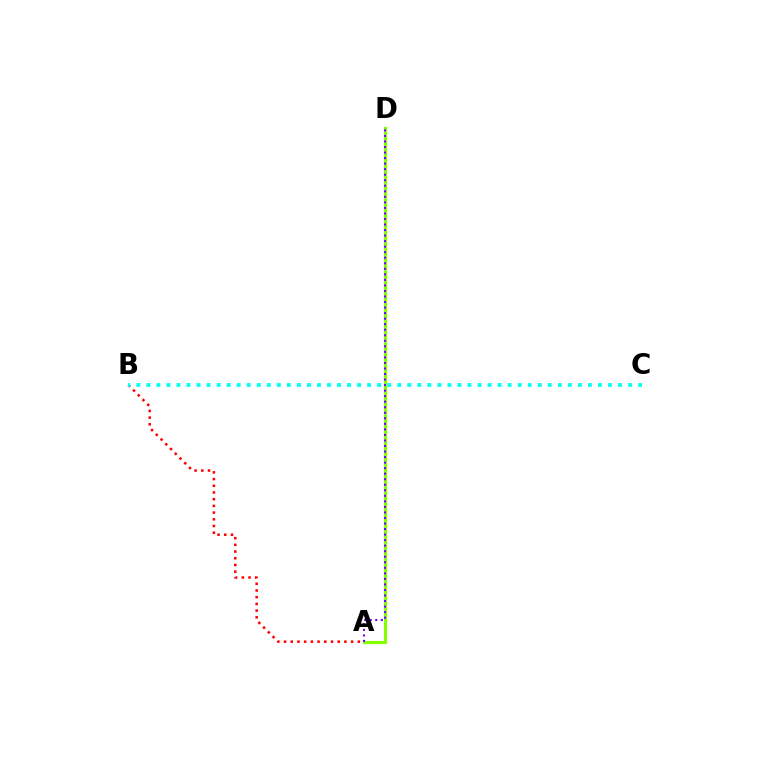{('A', 'D'): [{'color': '#84ff00', 'line_style': 'solid', 'thickness': 2.25}, {'color': '#7200ff', 'line_style': 'dotted', 'thickness': 1.5}], ('A', 'B'): [{'color': '#ff0000', 'line_style': 'dotted', 'thickness': 1.82}], ('B', 'C'): [{'color': '#00fff6', 'line_style': 'dotted', 'thickness': 2.73}]}